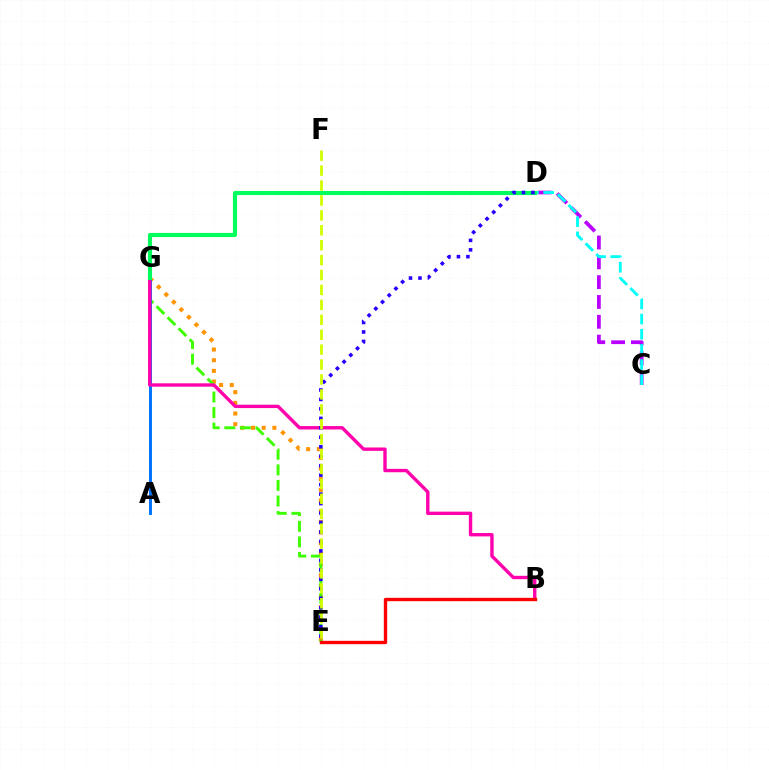{('C', 'D'): [{'color': '#b900ff', 'line_style': 'dashed', 'thickness': 2.69}, {'color': '#00fff6', 'line_style': 'dashed', 'thickness': 2.06}], ('E', 'G'): [{'color': '#ff9400', 'line_style': 'dotted', 'thickness': 2.9}, {'color': '#3dff00', 'line_style': 'dashed', 'thickness': 2.11}], ('A', 'G'): [{'color': '#0074ff', 'line_style': 'solid', 'thickness': 2.14}], ('B', 'G'): [{'color': '#ff00ac', 'line_style': 'solid', 'thickness': 2.43}], ('D', 'G'): [{'color': '#00ff5c', 'line_style': 'solid', 'thickness': 2.97}], ('B', 'E'): [{'color': '#ff0000', 'line_style': 'solid', 'thickness': 2.41}], ('D', 'E'): [{'color': '#2500ff', 'line_style': 'dotted', 'thickness': 2.57}], ('E', 'F'): [{'color': '#d1ff00', 'line_style': 'dashed', 'thickness': 2.03}]}